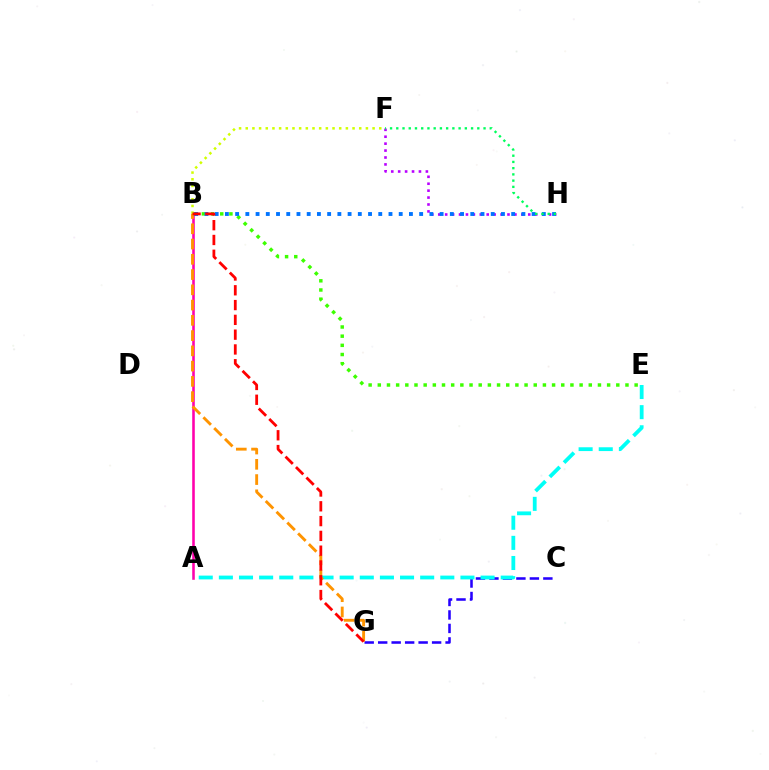{('B', 'E'): [{'color': '#3dff00', 'line_style': 'dotted', 'thickness': 2.49}], ('A', 'B'): [{'color': '#ff00ac', 'line_style': 'solid', 'thickness': 1.86}], ('C', 'G'): [{'color': '#2500ff', 'line_style': 'dashed', 'thickness': 1.83}], ('F', 'H'): [{'color': '#b900ff', 'line_style': 'dotted', 'thickness': 1.88}, {'color': '#00ff5c', 'line_style': 'dotted', 'thickness': 1.69}], ('A', 'E'): [{'color': '#00fff6', 'line_style': 'dashed', 'thickness': 2.73}], ('B', 'H'): [{'color': '#0074ff', 'line_style': 'dotted', 'thickness': 2.78}], ('B', 'F'): [{'color': '#d1ff00', 'line_style': 'dotted', 'thickness': 1.81}], ('B', 'G'): [{'color': '#ff9400', 'line_style': 'dashed', 'thickness': 2.07}, {'color': '#ff0000', 'line_style': 'dashed', 'thickness': 2.01}]}